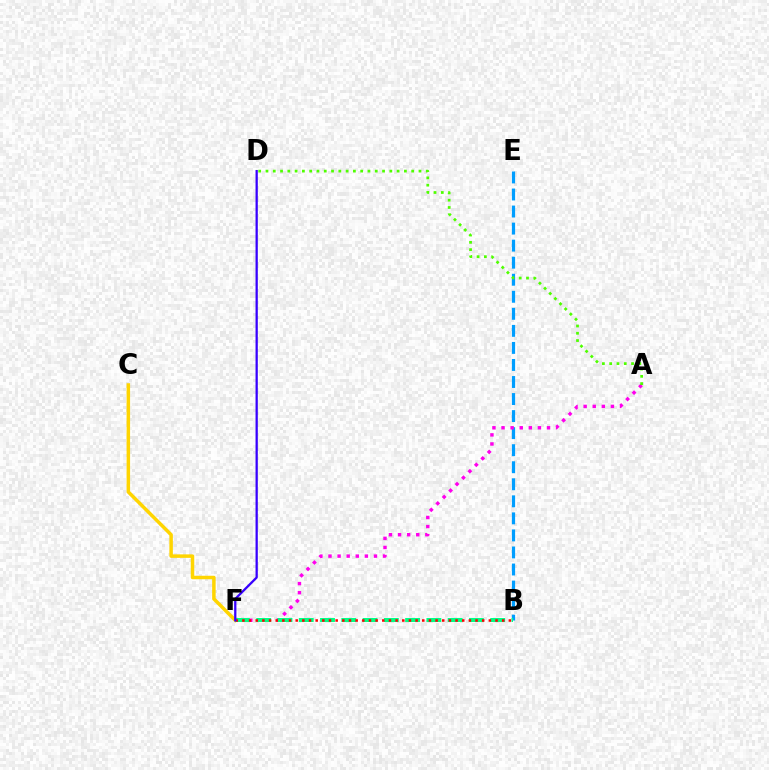{('C', 'F'): [{'color': '#ffd500', 'line_style': 'solid', 'thickness': 2.51}], ('B', 'E'): [{'color': '#009eff', 'line_style': 'dashed', 'thickness': 2.32}], ('A', 'F'): [{'color': '#ff00ed', 'line_style': 'dotted', 'thickness': 2.47}], ('B', 'F'): [{'color': '#00ff86', 'line_style': 'dashed', 'thickness': 2.89}, {'color': '#ff0000', 'line_style': 'dotted', 'thickness': 1.81}], ('A', 'D'): [{'color': '#4fff00', 'line_style': 'dotted', 'thickness': 1.98}], ('D', 'F'): [{'color': '#3700ff', 'line_style': 'solid', 'thickness': 1.63}]}